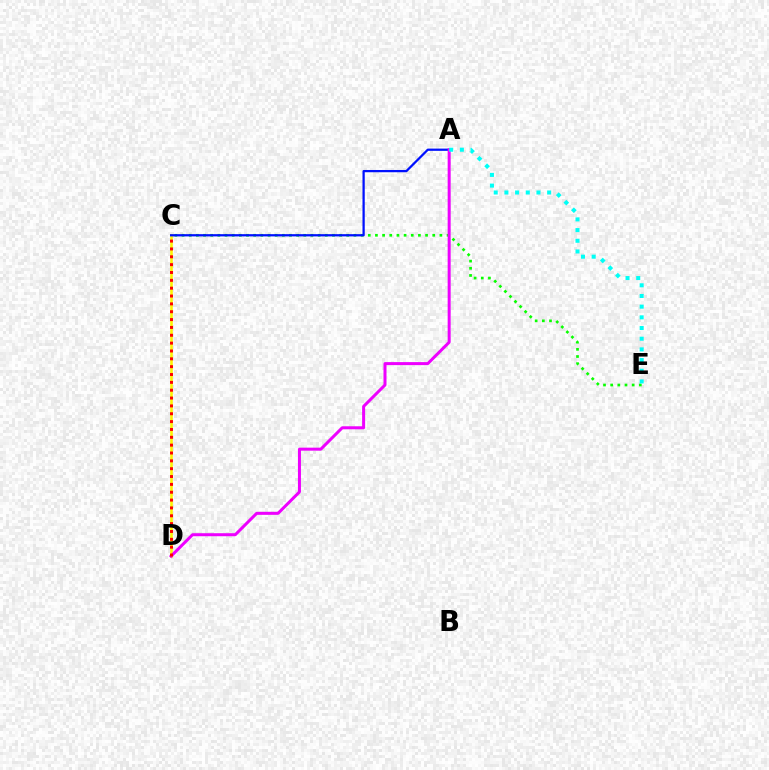{('C', 'E'): [{'color': '#08ff00', 'line_style': 'dotted', 'thickness': 1.95}], ('C', 'D'): [{'color': '#fcf500', 'line_style': 'solid', 'thickness': 1.86}, {'color': '#ff0000', 'line_style': 'dotted', 'thickness': 2.13}], ('A', 'C'): [{'color': '#0010ff', 'line_style': 'solid', 'thickness': 1.62}], ('A', 'D'): [{'color': '#ee00ff', 'line_style': 'solid', 'thickness': 2.17}], ('A', 'E'): [{'color': '#00fff6', 'line_style': 'dotted', 'thickness': 2.9}]}